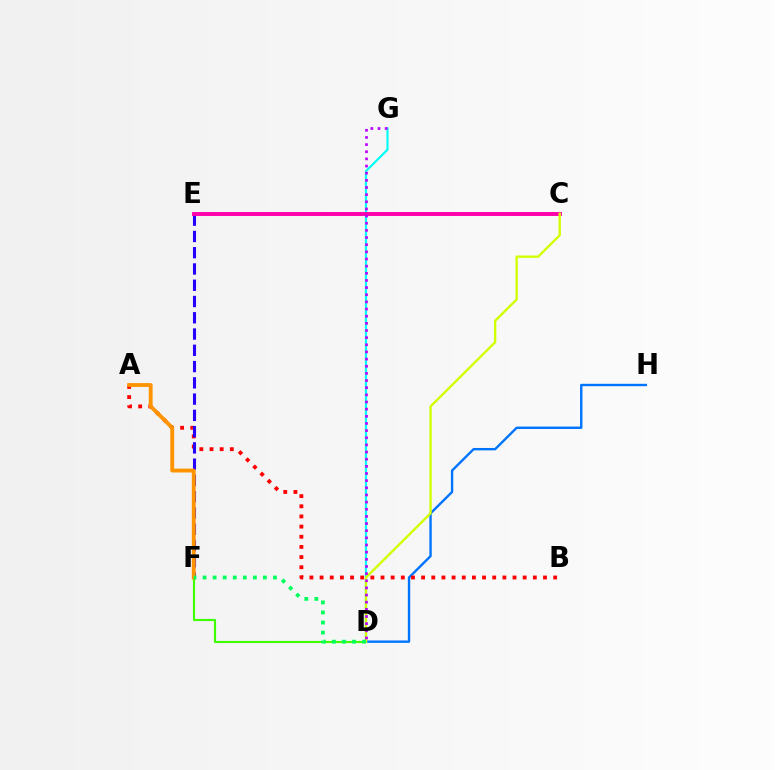{('D', 'H'): [{'color': '#0074ff', 'line_style': 'solid', 'thickness': 1.71}], ('A', 'B'): [{'color': '#ff0000', 'line_style': 'dotted', 'thickness': 2.76}], ('D', 'F'): [{'color': '#3dff00', 'line_style': 'solid', 'thickness': 1.53}, {'color': '#00ff5c', 'line_style': 'dotted', 'thickness': 2.73}], ('E', 'F'): [{'color': '#2500ff', 'line_style': 'dashed', 'thickness': 2.21}], ('A', 'F'): [{'color': '#ff9400', 'line_style': 'solid', 'thickness': 2.77}], ('D', 'G'): [{'color': '#00fff6', 'line_style': 'solid', 'thickness': 1.57}, {'color': '#b900ff', 'line_style': 'dotted', 'thickness': 1.94}], ('C', 'E'): [{'color': '#ff00ac', 'line_style': 'solid', 'thickness': 2.81}], ('C', 'D'): [{'color': '#d1ff00', 'line_style': 'solid', 'thickness': 1.69}]}